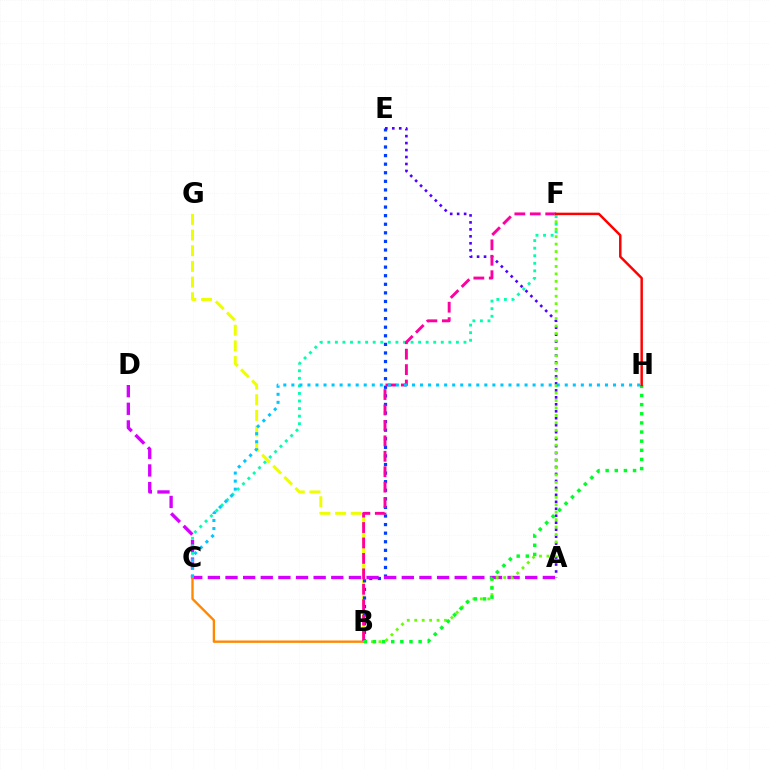{('B', 'G'): [{'color': '#eeff00', 'line_style': 'dashed', 'thickness': 2.13}], ('B', 'E'): [{'color': '#003fff', 'line_style': 'dotted', 'thickness': 2.33}], ('A', 'D'): [{'color': '#d600ff', 'line_style': 'dashed', 'thickness': 2.4}], ('A', 'E'): [{'color': '#4f00ff', 'line_style': 'dotted', 'thickness': 1.89}], ('B', 'C'): [{'color': '#ff8800', 'line_style': 'solid', 'thickness': 1.7}], ('C', 'F'): [{'color': '#00ffaf', 'line_style': 'dotted', 'thickness': 2.06}], ('B', 'F'): [{'color': '#ff00a0', 'line_style': 'dashed', 'thickness': 2.1}, {'color': '#66ff00', 'line_style': 'dotted', 'thickness': 2.02}], ('B', 'H'): [{'color': '#00ff27', 'line_style': 'dotted', 'thickness': 2.48}], ('F', 'H'): [{'color': '#ff0000', 'line_style': 'solid', 'thickness': 1.78}], ('C', 'H'): [{'color': '#00c7ff', 'line_style': 'dotted', 'thickness': 2.18}]}